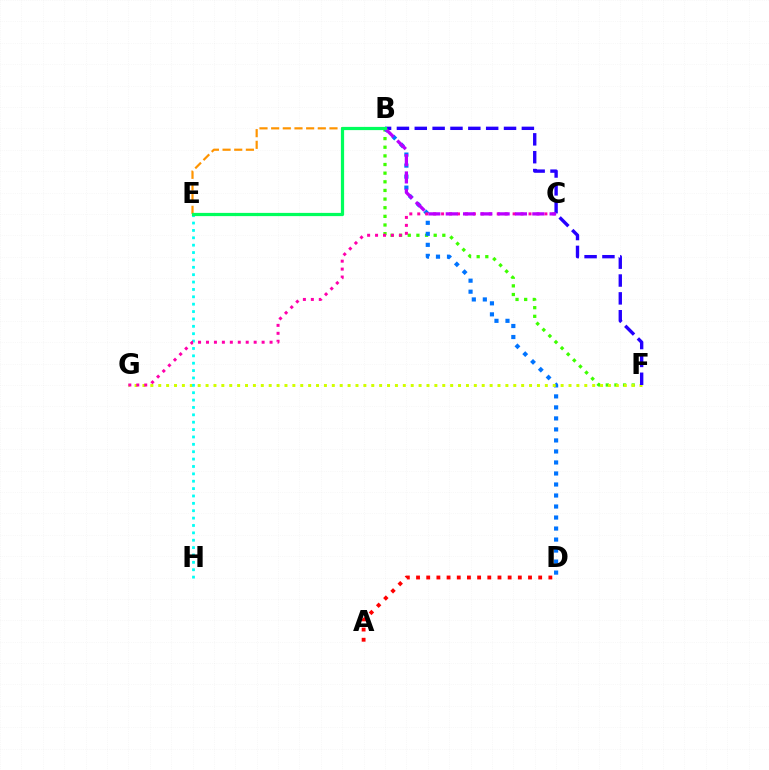{('B', 'E'): [{'color': '#ff9400', 'line_style': 'dashed', 'thickness': 1.58}, {'color': '#00ff5c', 'line_style': 'solid', 'thickness': 2.32}], ('B', 'F'): [{'color': '#3dff00', 'line_style': 'dotted', 'thickness': 2.35}, {'color': '#2500ff', 'line_style': 'dashed', 'thickness': 2.42}], ('B', 'D'): [{'color': '#0074ff', 'line_style': 'dotted', 'thickness': 2.99}], ('A', 'D'): [{'color': '#ff0000', 'line_style': 'dotted', 'thickness': 2.77}], ('F', 'G'): [{'color': '#d1ff00', 'line_style': 'dotted', 'thickness': 2.14}], ('E', 'H'): [{'color': '#00fff6', 'line_style': 'dotted', 'thickness': 2.0}], ('C', 'G'): [{'color': '#ff00ac', 'line_style': 'dotted', 'thickness': 2.16}], ('B', 'C'): [{'color': '#b900ff', 'line_style': 'dashed', 'thickness': 2.35}]}